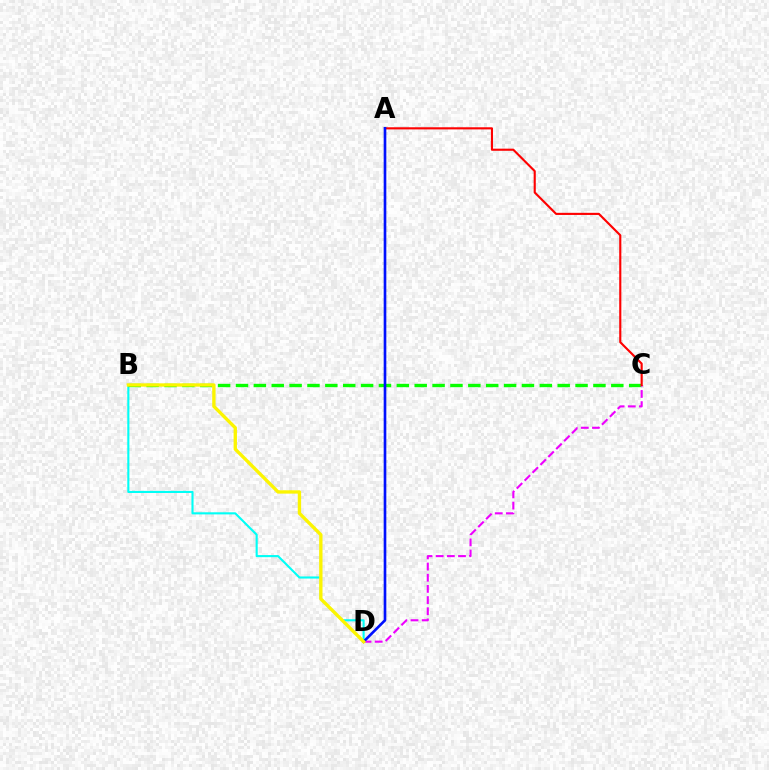{('B', 'D'): [{'color': '#00fff6', 'line_style': 'solid', 'thickness': 1.52}, {'color': '#fcf500', 'line_style': 'solid', 'thickness': 2.41}], ('B', 'C'): [{'color': '#08ff00', 'line_style': 'dashed', 'thickness': 2.43}], ('C', 'D'): [{'color': '#ee00ff', 'line_style': 'dashed', 'thickness': 1.52}], ('A', 'C'): [{'color': '#ff0000', 'line_style': 'solid', 'thickness': 1.53}], ('A', 'D'): [{'color': '#0010ff', 'line_style': 'solid', 'thickness': 1.91}]}